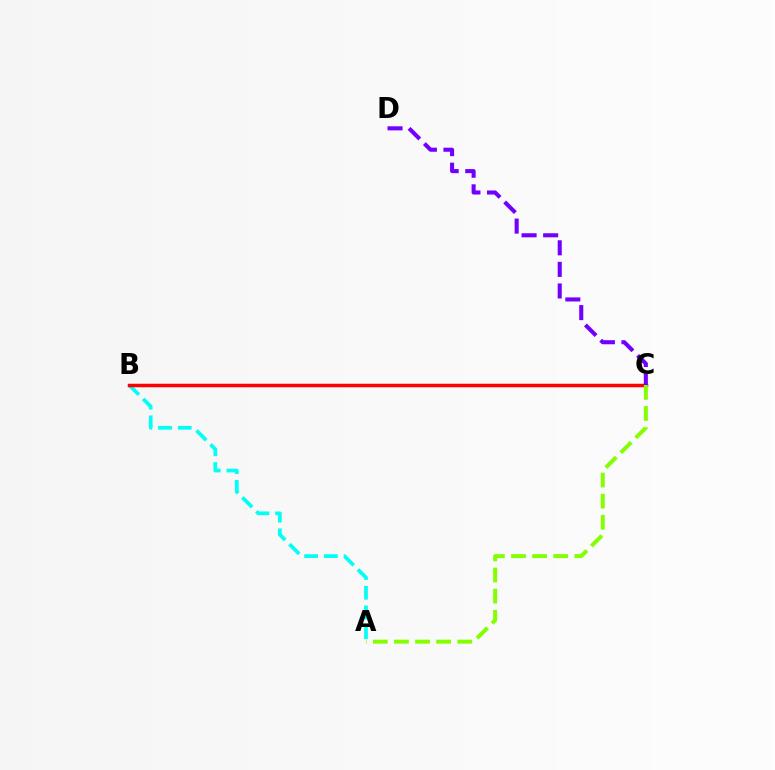{('A', 'B'): [{'color': '#00fff6', 'line_style': 'dashed', 'thickness': 2.68}], ('B', 'C'): [{'color': '#ff0000', 'line_style': 'solid', 'thickness': 2.52}], ('C', 'D'): [{'color': '#7200ff', 'line_style': 'dashed', 'thickness': 2.93}], ('A', 'C'): [{'color': '#84ff00', 'line_style': 'dashed', 'thickness': 2.87}]}